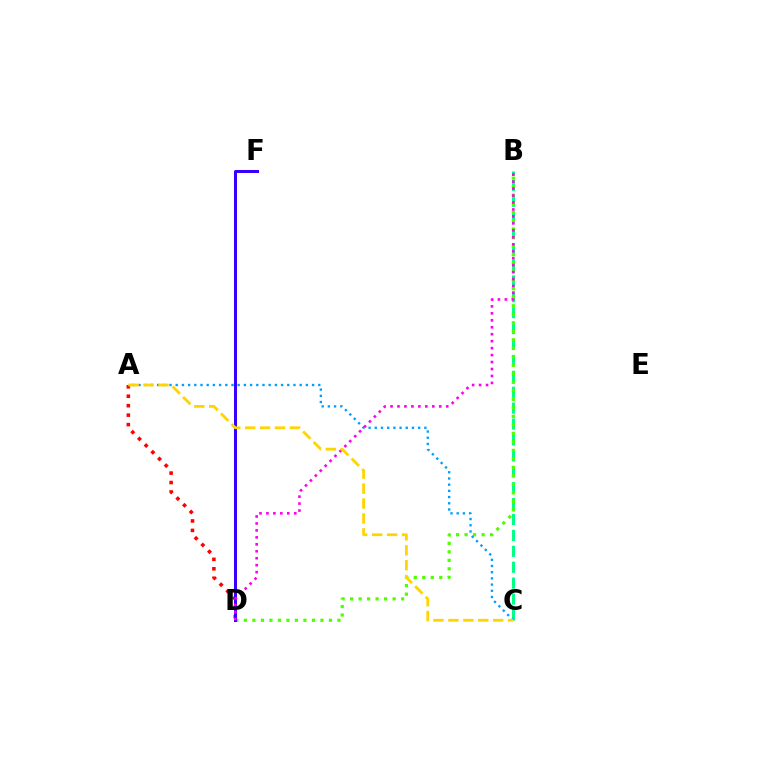{('B', 'C'): [{'color': '#00ff86', 'line_style': 'dashed', 'thickness': 2.16}], ('B', 'D'): [{'color': '#4fff00', 'line_style': 'dotted', 'thickness': 2.31}, {'color': '#ff00ed', 'line_style': 'dotted', 'thickness': 1.89}], ('A', 'D'): [{'color': '#ff0000', 'line_style': 'dotted', 'thickness': 2.57}], ('A', 'C'): [{'color': '#009eff', 'line_style': 'dotted', 'thickness': 1.68}, {'color': '#ffd500', 'line_style': 'dashed', 'thickness': 2.03}], ('D', 'F'): [{'color': '#3700ff', 'line_style': 'solid', 'thickness': 2.17}]}